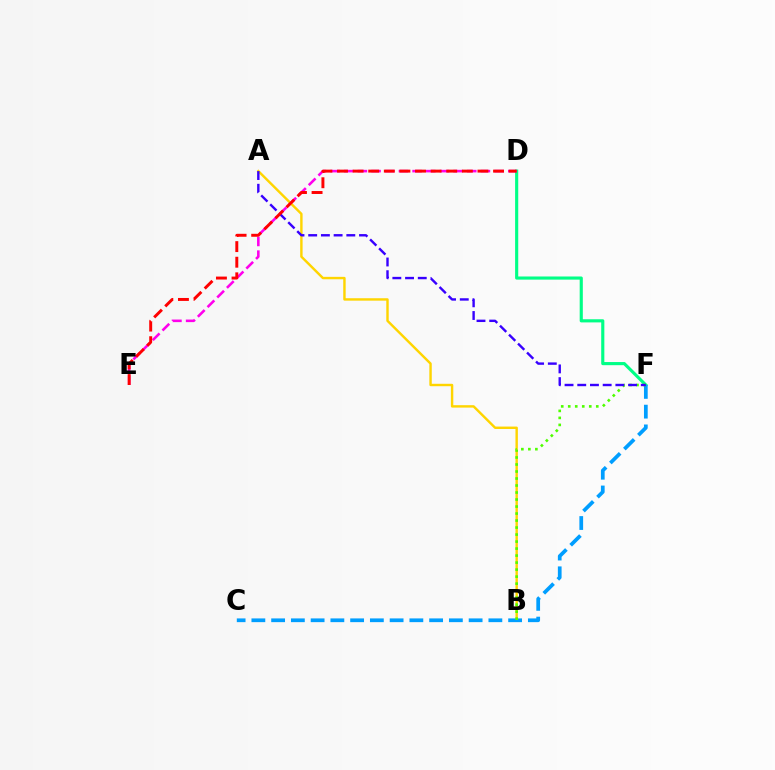{('D', 'F'): [{'color': '#00ff86', 'line_style': 'solid', 'thickness': 2.26}], ('D', 'E'): [{'color': '#ff00ed', 'line_style': 'dashed', 'thickness': 1.86}, {'color': '#ff0000', 'line_style': 'dashed', 'thickness': 2.12}], ('A', 'B'): [{'color': '#ffd500', 'line_style': 'solid', 'thickness': 1.74}], ('C', 'F'): [{'color': '#009eff', 'line_style': 'dashed', 'thickness': 2.68}], ('B', 'F'): [{'color': '#4fff00', 'line_style': 'dotted', 'thickness': 1.9}], ('A', 'F'): [{'color': '#3700ff', 'line_style': 'dashed', 'thickness': 1.73}]}